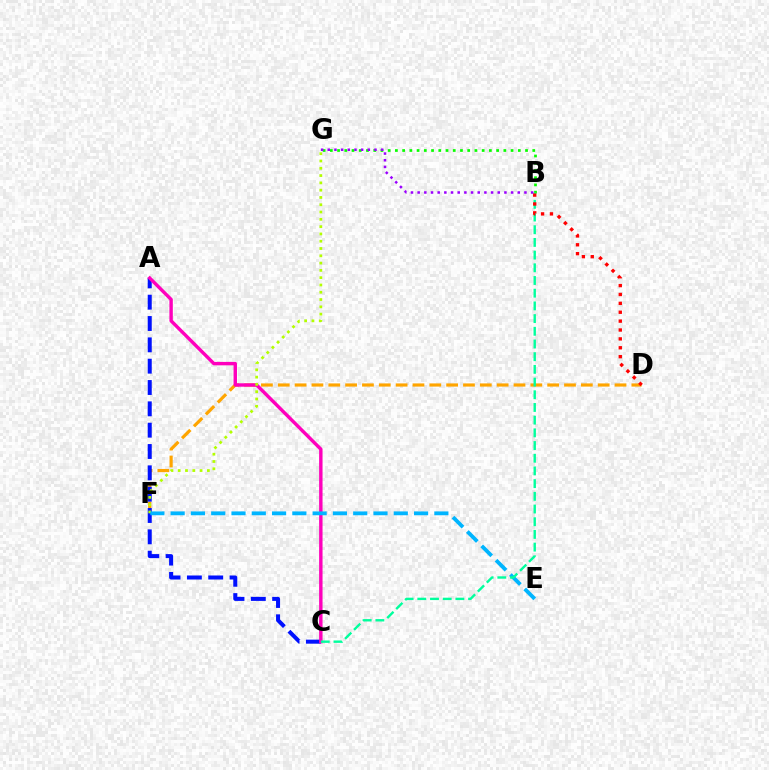{('D', 'F'): [{'color': '#ffa500', 'line_style': 'dashed', 'thickness': 2.29}], ('A', 'C'): [{'color': '#0010ff', 'line_style': 'dashed', 'thickness': 2.9}, {'color': '#ff00bd', 'line_style': 'solid', 'thickness': 2.46}], ('B', 'G'): [{'color': '#08ff00', 'line_style': 'dotted', 'thickness': 1.96}, {'color': '#9b00ff', 'line_style': 'dotted', 'thickness': 1.81}], ('F', 'G'): [{'color': '#b3ff00', 'line_style': 'dotted', 'thickness': 1.98}], ('E', 'F'): [{'color': '#00b5ff', 'line_style': 'dashed', 'thickness': 2.76}], ('B', 'C'): [{'color': '#00ff9d', 'line_style': 'dashed', 'thickness': 1.72}], ('B', 'D'): [{'color': '#ff0000', 'line_style': 'dotted', 'thickness': 2.41}]}